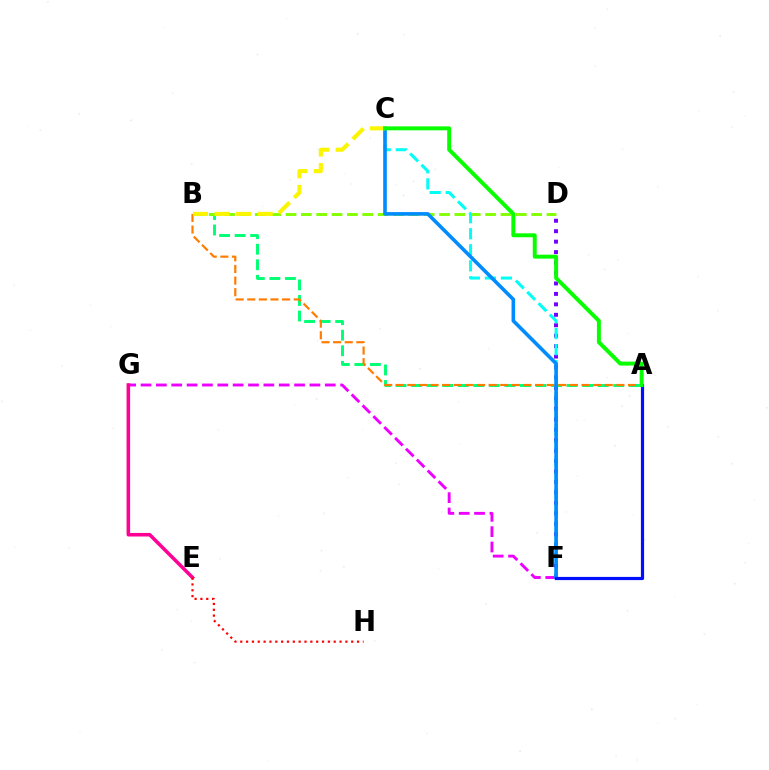{('F', 'G'): [{'color': '#ee00ff', 'line_style': 'dashed', 'thickness': 2.09}], ('A', 'B'): [{'color': '#00ff74', 'line_style': 'dashed', 'thickness': 2.11}, {'color': '#ff7c00', 'line_style': 'dashed', 'thickness': 1.58}], ('D', 'F'): [{'color': '#7200ff', 'line_style': 'dotted', 'thickness': 2.84}], ('B', 'D'): [{'color': '#84ff00', 'line_style': 'dashed', 'thickness': 2.09}], ('C', 'F'): [{'color': '#00fff6', 'line_style': 'dashed', 'thickness': 2.18}, {'color': '#008cff', 'line_style': 'solid', 'thickness': 2.6}], ('E', 'G'): [{'color': '#ff0094', 'line_style': 'solid', 'thickness': 2.55}], ('E', 'H'): [{'color': '#ff0000', 'line_style': 'dotted', 'thickness': 1.59}], ('B', 'C'): [{'color': '#fcf500', 'line_style': 'dashed', 'thickness': 2.93}], ('A', 'F'): [{'color': '#0010ff', 'line_style': 'solid', 'thickness': 2.29}], ('A', 'C'): [{'color': '#08ff00', 'line_style': 'solid', 'thickness': 2.84}]}